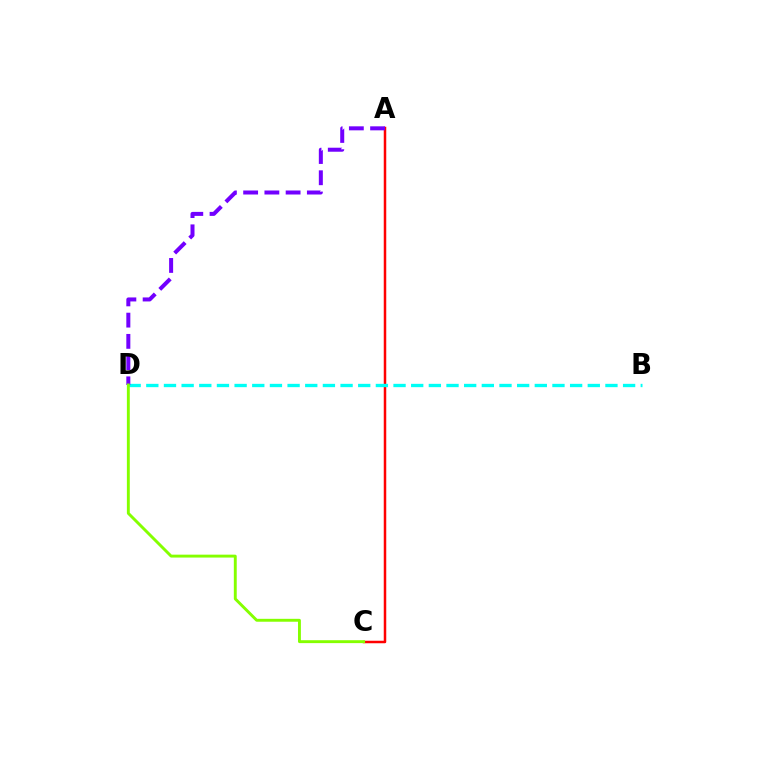{('A', 'C'): [{'color': '#ff0000', 'line_style': 'solid', 'thickness': 1.8}], ('B', 'D'): [{'color': '#00fff6', 'line_style': 'dashed', 'thickness': 2.4}], ('A', 'D'): [{'color': '#7200ff', 'line_style': 'dashed', 'thickness': 2.88}], ('C', 'D'): [{'color': '#84ff00', 'line_style': 'solid', 'thickness': 2.09}]}